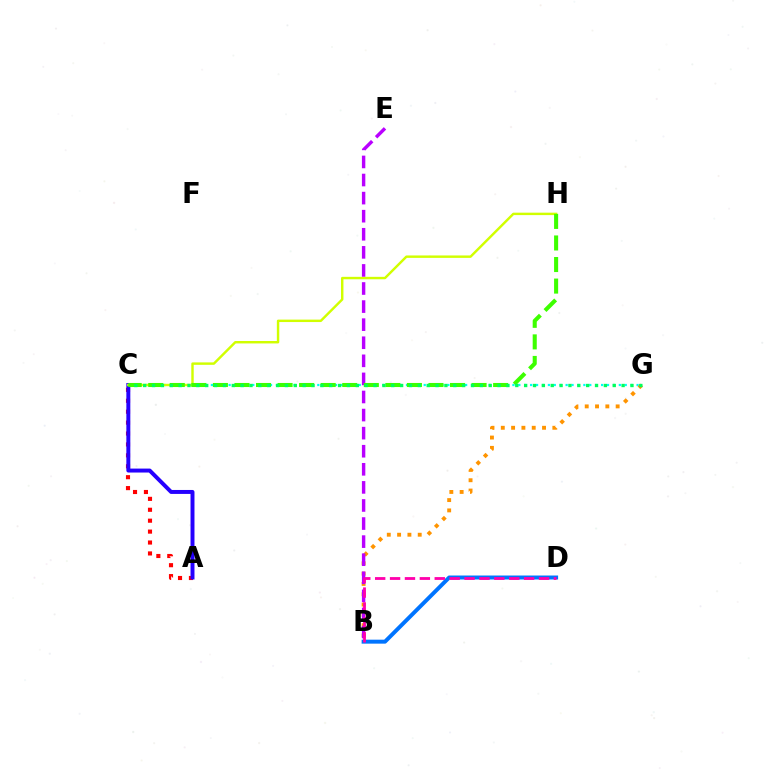{('C', 'G'): [{'color': '#00fff6', 'line_style': 'dotted', 'thickness': 1.61}, {'color': '#00ff5c', 'line_style': 'dotted', 'thickness': 2.41}], ('B', 'G'): [{'color': '#ff9400', 'line_style': 'dotted', 'thickness': 2.8}], ('A', 'C'): [{'color': '#ff0000', 'line_style': 'dotted', 'thickness': 2.97}, {'color': '#2500ff', 'line_style': 'solid', 'thickness': 2.85}], ('B', 'D'): [{'color': '#0074ff', 'line_style': 'solid', 'thickness': 2.86}, {'color': '#ff00ac', 'line_style': 'dashed', 'thickness': 2.02}], ('C', 'H'): [{'color': '#d1ff00', 'line_style': 'solid', 'thickness': 1.75}, {'color': '#3dff00', 'line_style': 'dashed', 'thickness': 2.93}], ('B', 'E'): [{'color': '#b900ff', 'line_style': 'dashed', 'thickness': 2.46}]}